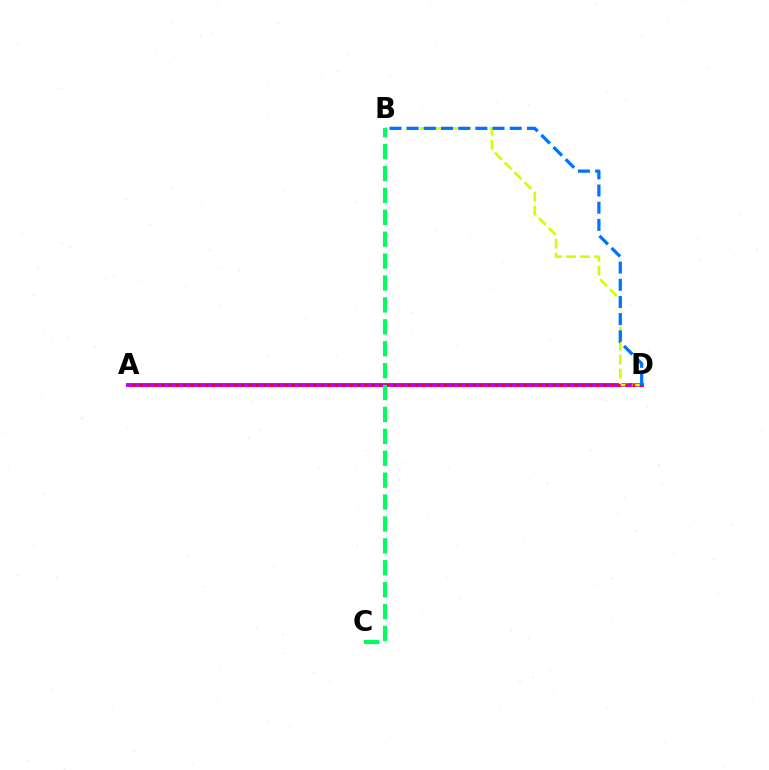{('A', 'D'): [{'color': '#b900ff', 'line_style': 'solid', 'thickness': 2.79}, {'color': '#ff0000', 'line_style': 'dotted', 'thickness': 1.97}], ('B', 'D'): [{'color': '#d1ff00', 'line_style': 'dashed', 'thickness': 1.9}, {'color': '#0074ff', 'line_style': 'dashed', 'thickness': 2.33}], ('B', 'C'): [{'color': '#00ff5c', 'line_style': 'dashed', 'thickness': 2.98}]}